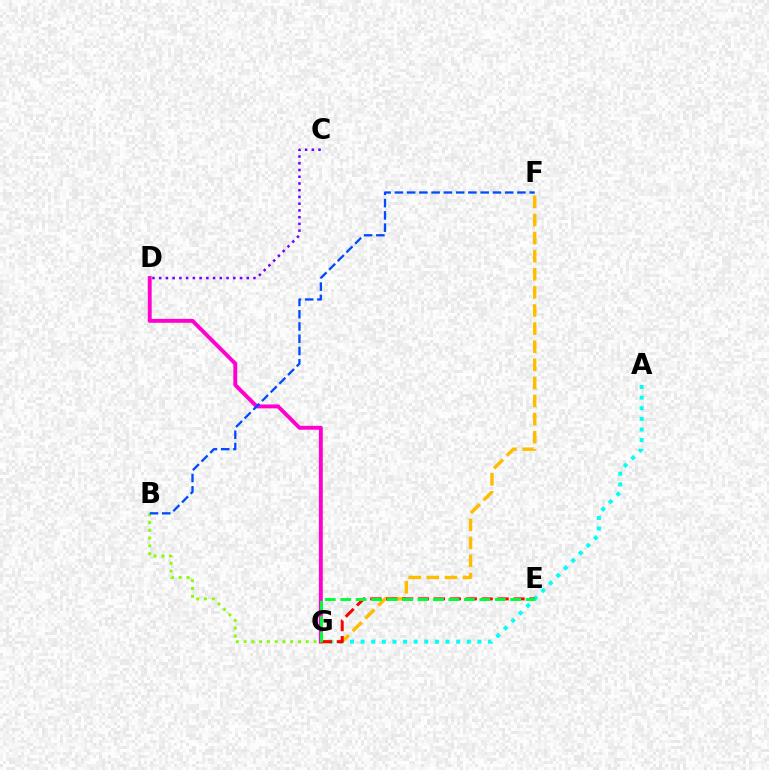{('D', 'G'): [{'color': '#ff00cf', 'line_style': 'solid', 'thickness': 2.81}], ('F', 'G'): [{'color': '#ffbd00', 'line_style': 'dashed', 'thickness': 2.46}], ('A', 'G'): [{'color': '#00fff6', 'line_style': 'dotted', 'thickness': 2.89}], ('E', 'G'): [{'color': '#ff0000', 'line_style': 'dashed', 'thickness': 2.16}, {'color': '#00ff39', 'line_style': 'dashed', 'thickness': 2.1}], ('B', 'G'): [{'color': '#84ff00', 'line_style': 'dotted', 'thickness': 2.11}], ('C', 'D'): [{'color': '#7200ff', 'line_style': 'dotted', 'thickness': 1.83}], ('B', 'F'): [{'color': '#004bff', 'line_style': 'dashed', 'thickness': 1.67}]}